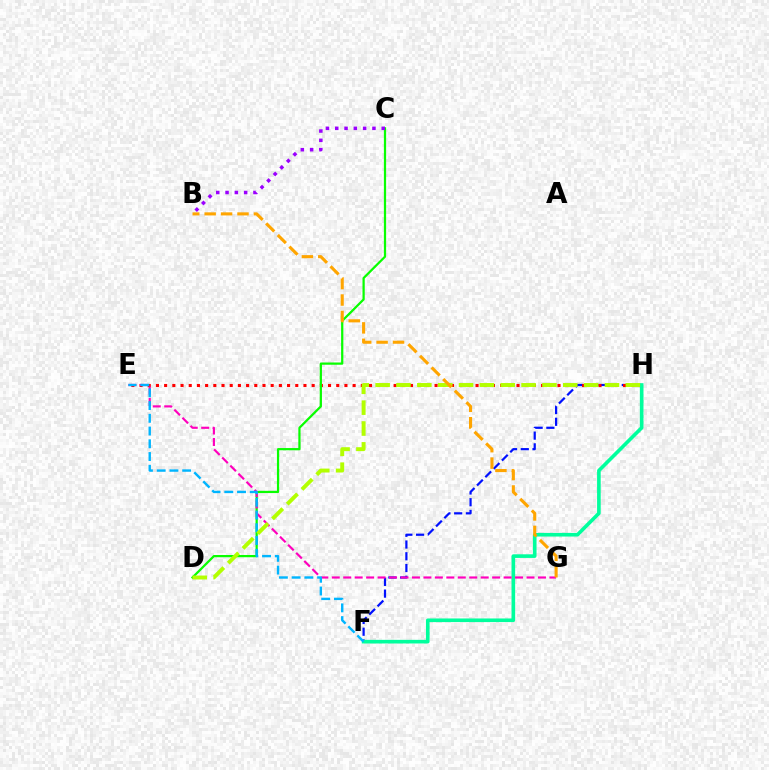{('F', 'H'): [{'color': '#0010ff', 'line_style': 'dashed', 'thickness': 1.6}, {'color': '#00ff9d', 'line_style': 'solid', 'thickness': 2.61}], ('E', 'H'): [{'color': '#ff0000', 'line_style': 'dotted', 'thickness': 2.23}], ('C', 'D'): [{'color': '#08ff00', 'line_style': 'solid', 'thickness': 1.61}], ('E', 'G'): [{'color': '#ff00bd', 'line_style': 'dashed', 'thickness': 1.56}], ('E', 'F'): [{'color': '#00b5ff', 'line_style': 'dashed', 'thickness': 1.73}], ('D', 'H'): [{'color': '#b3ff00', 'line_style': 'dashed', 'thickness': 2.83}], ('B', 'G'): [{'color': '#ffa500', 'line_style': 'dashed', 'thickness': 2.23}], ('B', 'C'): [{'color': '#9b00ff', 'line_style': 'dotted', 'thickness': 2.53}]}